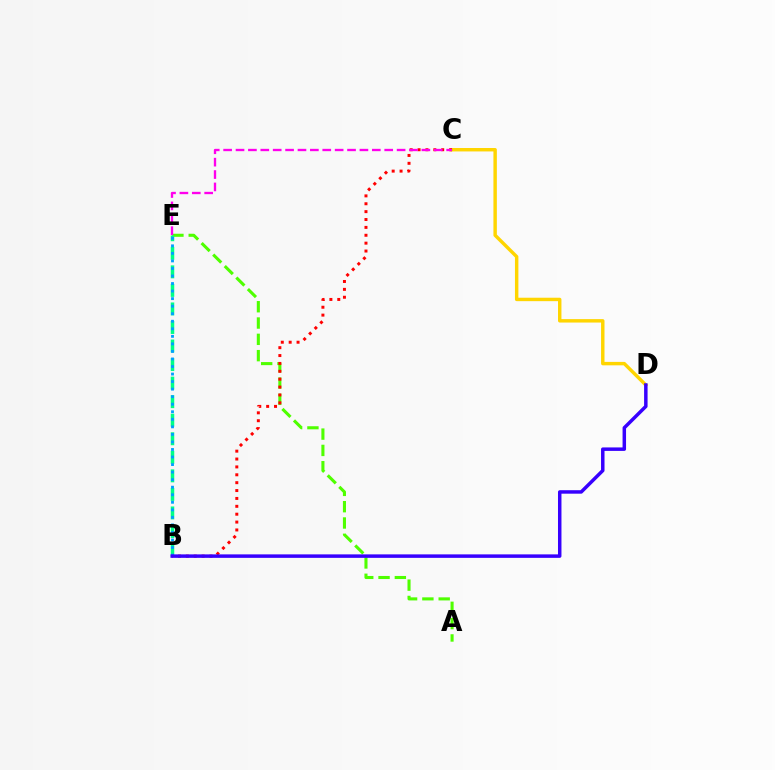{('A', 'E'): [{'color': '#4fff00', 'line_style': 'dashed', 'thickness': 2.22}], ('C', 'D'): [{'color': '#ffd500', 'line_style': 'solid', 'thickness': 2.47}], ('B', 'E'): [{'color': '#00ff86', 'line_style': 'dashed', 'thickness': 2.52}, {'color': '#009eff', 'line_style': 'dotted', 'thickness': 2.05}], ('B', 'C'): [{'color': '#ff0000', 'line_style': 'dotted', 'thickness': 2.14}], ('B', 'D'): [{'color': '#3700ff', 'line_style': 'solid', 'thickness': 2.5}], ('C', 'E'): [{'color': '#ff00ed', 'line_style': 'dashed', 'thickness': 1.68}]}